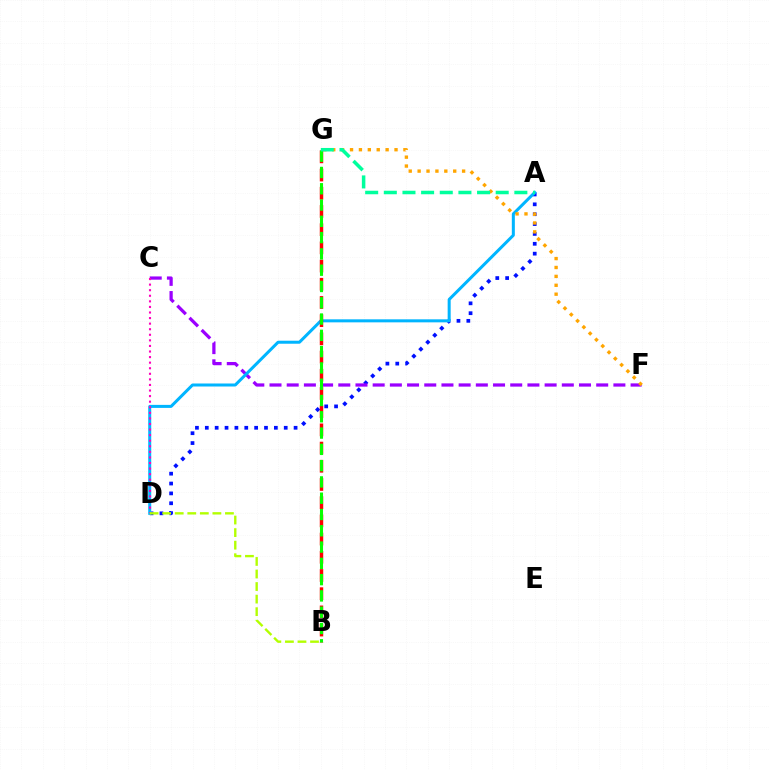{('A', 'D'): [{'color': '#0010ff', 'line_style': 'dotted', 'thickness': 2.68}, {'color': '#00b5ff', 'line_style': 'solid', 'thickness': 2.17}], ('C', 'F'): [{'color': '#9b00ff', 'line_style': 'dashed', 'thickness': 2.34}], ('F', 'G'): [{'color': '#ffa500', 'line_style': 'dotted', 'thickness': 2.42}], ('C', 'D'): [{'color': '#ff00bd', 'line_style': 'dotted', 'thickness': 1.51}], ('B', 'G'): [{'color': '#ff0000', 'line_style': 'dashed', 'thickness': 2.47}, {'color': '#08ff00', 'line_style': 'dashed', 'thickness': 2.21}], ('B', 'D'): [{'color': '#b3ff00', 'line_style': 'dashed', 'thickness': 1.71}], ('A', 'G'): [{'color': '#00ff9d', 'line_style': 'dashed', 'thickness': 2.53}]}